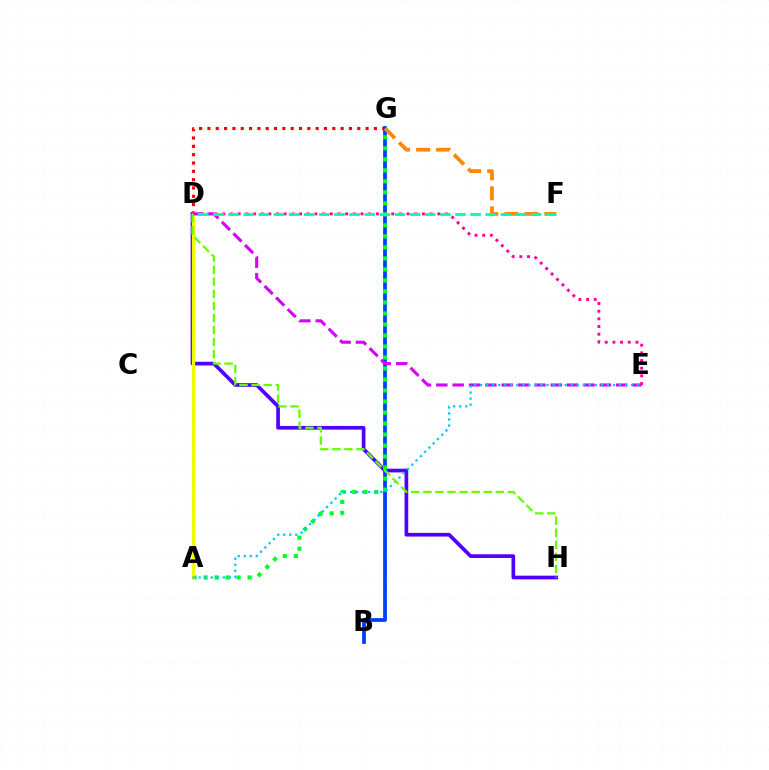{('D', 'H'): [{'color': '#4f00ff', 'line_style': 'solid', 'thickness': 2.66}, {'color': '#66ff00', 'line_style': 'dashed', 'thickness': 1.64}], ('D', 'G'): [{'color': '#ff0000', 'line_style': 'dotted', 'thickness': 2.26}], ('B', 'G'): [{'color': '#003fff', 'line_style': 'solid', 'thickness': 2.72}], ('D', 'E'): [{'color': '#ff00a0', 'line_style': 'dotted', 'thickness': 2.09}, {'color': '#d600ff', 'line_style': 'dashed', 'thickness': 2.22}], ('A', 'G'): [{'color': '#00ff27', 'line_style': 'dotted', 'thickness': 2.99}], ('A', 'D'): [{'color': '#eeff00', 'line_style': 'solid', 'thickness': 2.32}], ('F', 'G'): [{'color': '#ff8800', 'line_style': 'dashed', 'thickness': 2.71}], ('A', 'E'): [{'color': '#00c7ff', 'line_style': 'dotted', 'thickness': 1.64}], ('D', 'F'): [{'color': '#00ffaf', 'line_style': 'dashed', 'thickness': 2.05}]}